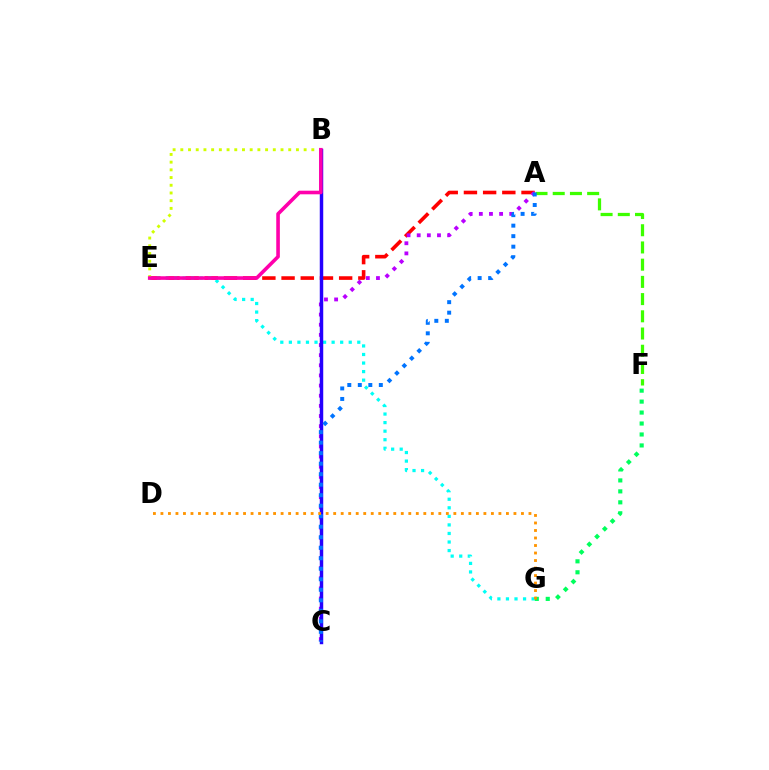{('A', 'F'): [{'color': '#3dff00', 'line_style': 'dashed', 'thickness': 2.34}], ('A', 'E'): [{'color': '#ff0000', 'line_style': 'dashed', 'thickness': 2.61}], ('B', 'E'): [{'color': '#d1ff00', 'line_style': 'dotted', 'thickness': 2.09}, {'color': '#ff00ac', 'line_style': 'solid', 'thickness': 2.59}], ('E', 'G'): [{'color': '#00fff6', 'line_style': 'dotted', 'thickness': 2.32}], ('A', 'C'): [{'color': '#b900ff', 'line_style': 'dotted', 'thickness': 2.76}, {'color': '#0074ff', 'line_style': 'dotted', 'thickness': 2.86}], ('B', 'C'): [{'color': '#2500ff', 'line_style': 'solid', 'thickness': 2.49}], ('F', 'G'): [{'color': '#00ff5c', 'line_style': 'dotted', 'thickness': 2.98}], ('D', 'G'): [{'color': '#ff9400', 'line_style': 'dotted', 'thickness': 2.04}]}